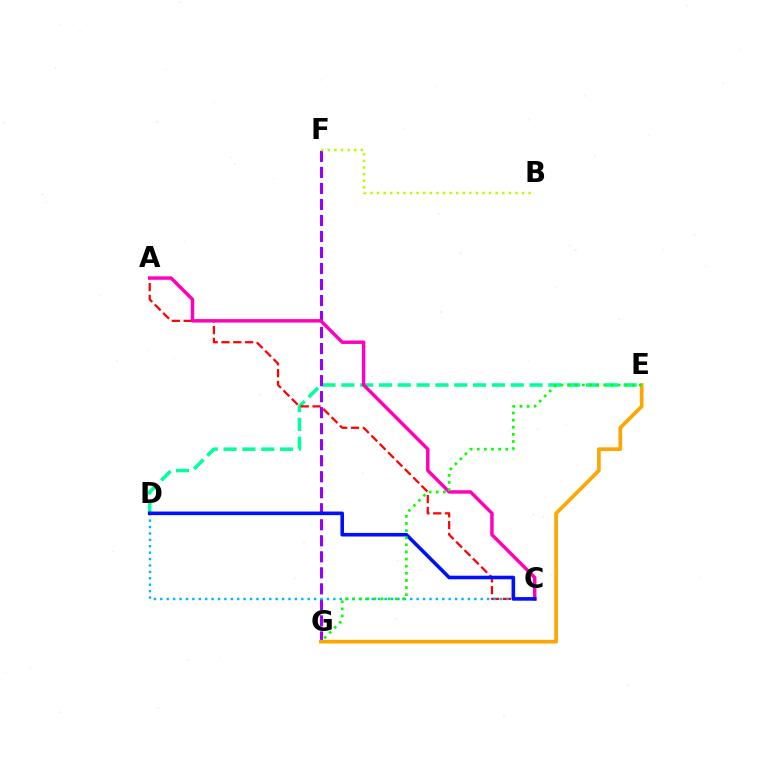{('D', 'E'): [{'color': '#00ff9d', 'line_style': 'dashed', 'thickness': 2.56}], ('F', 'G'): [{'color': '#9b00ff', 'line_style': 'dashed', 'thickness': 2.18}], ('A', 'C'): [{'color': '#ff0000', 'line_style': 'dashed', 'thickness': 1.61}, {'color': '#ff00bd', 'line_style': 'solid', 'thickness': 2.48}], ('E', 'G'): [{'color': '#ffa500', 'line_style': 'solid', 'thickness': 2.65}, {'color': '#08ff00', 'line_style': 'dotted', 'thickness': 1.94}], ('C', 'D'): [{'color': '#00b5ff', 'line_style': 'dotted', 'thickness': 1.74}, {'color': '#0010ff', 'line_style': 'solid', 'thickness': 2.59}], ('B', 'F'): [{'color': '#b3ff00', 'line_style': 'dotted', 'thickness': 1.79}]}